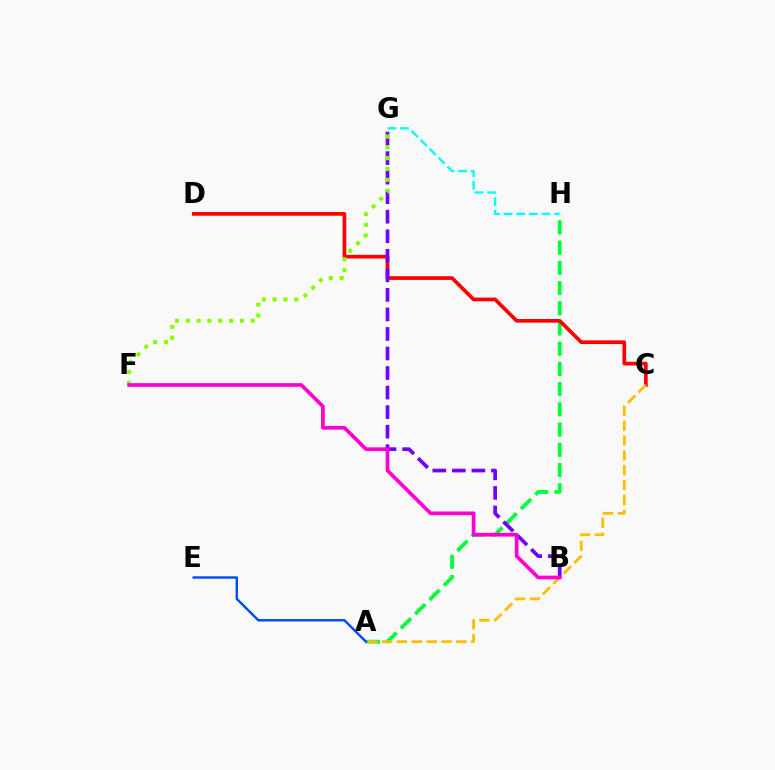{('A', 'H'): [{'color': '#00ff39', 'line_style': 'dashed', 'thickness': 2.75}], ('C', 'D'): [{'color': '#ff0000', 'line_style': 'solid', 'thickness': 2.66}], ('G', 'H'): [{'color': '#00fff6', 'line_style': 'dashed', 'thickness': 1.71}], ('A', 'C'): [{'color': '#ffbd00', 'line_style': 'dashed', 'thickness': 2.02}], ('B', 'G'): [{'color': '#7200ff', 'line_style': 'dashed', 'thickness': 2.65}], ('A', 'E'): [{'color': '#004bff', 'line_style': 'solid', 'thickness': 1.74}], ('F', 'G'): [{'color': '#84ff00', 'line_style': 'dotted', 'thickness': 2.94}], ('B', 'F'): [{'color': '#ff00cf', 'line_style': 'solid', 'thickness': 2.67}]}